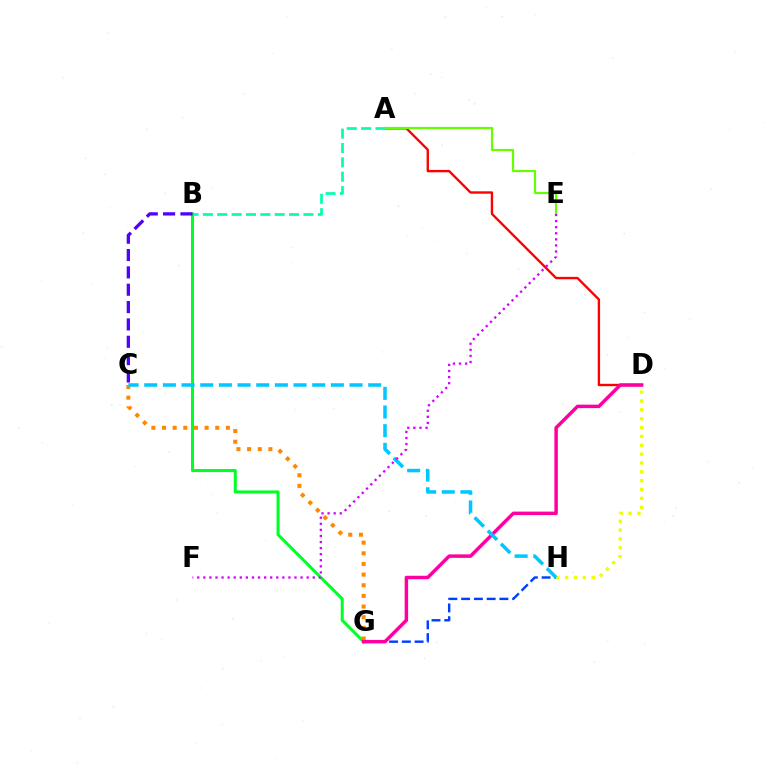{('G', 'H'): [{'color': '#003fff', 'line_style': 'dashed', 'thickness': 1.73}], ('B', 'G'): [{'color': '#00ff27', 'line_style': 'solid', 'thickness': 2.19}], ('A', 'D'): [{'color': '#ff0000', 'line_style': 'solid', 'thickness': 1.71}], ('C', 'G'): [{'color': '#ff8800', 'line_style': 'dotted', 'thickness': 2.89}], ('D', 'H'): [{'color': '#eeff00', 'line_style': 'dotted', 'thickness': 2.41}], ('B', 'C'): [{'color': '#4f00ff', 'line_style': 'dashed', 'thickness': 2.36}], ('A', 'E'): [{'color': '#66ff00', 'line_style': 'solid', 'thickness': 1.58}], ('D', 'G'): [{'color': '#ff00a0', 'line_style': 'solid', 'thickness': 2.51}], ('C', 'H'): [{'color': '#00c7ff', 'line_style': 'dashed', 'thickness': 2.54}], ('A', 'B'): [{'color': '#00ffaf', 'line_style': 'dashed', 'thickness': 1.95}], ('E', 'F'): [{'color': '#d600ff', 'line_style': 'dotted', 'thickness': 1.65}]}